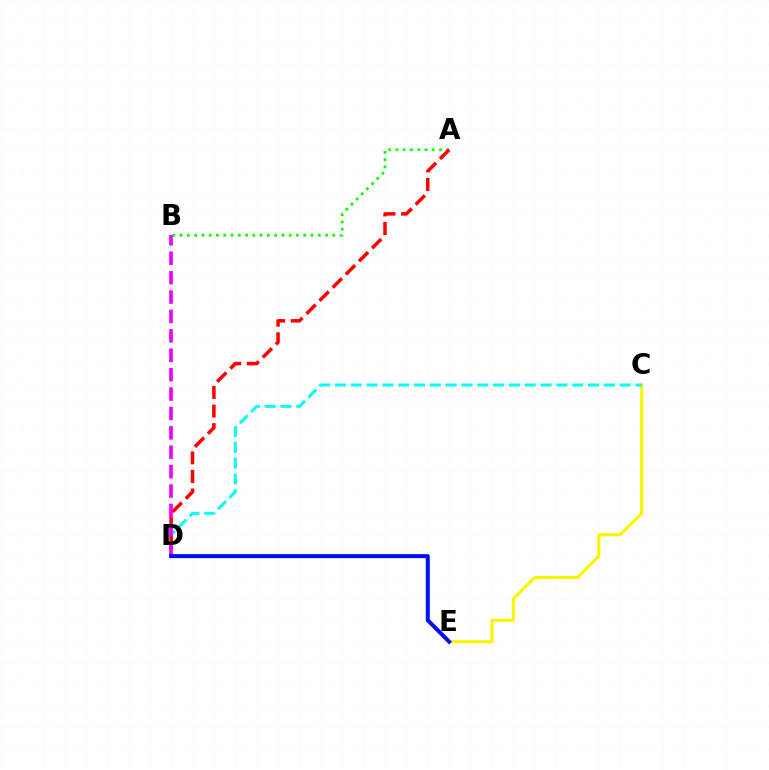{('A', 'B'): [{'color': '#08ff00', 'line_style': 'dotted', 'thickness': 1.98}], ('C', 'E'): [{'color': '#fcf500', 'line_style': 'solid', 'thickness': 2.27}], ('C', 'D'): [{'color': '#00fff6', 'line_style': 'dashed', 'thickness': 2.15}], ('A', 'D'): [{'color': '#ff0000', 'line_style': 'dashed', 'thickness': 2.52}], ('B', 'D'): [{'color': '#ee00ff', 'line_style': 'dashed', 'thickness': 2.64}], ('D', 'E'): [{'color': '#0010ff', 'line_style': 'solid', 'thickness': 2.88}]}